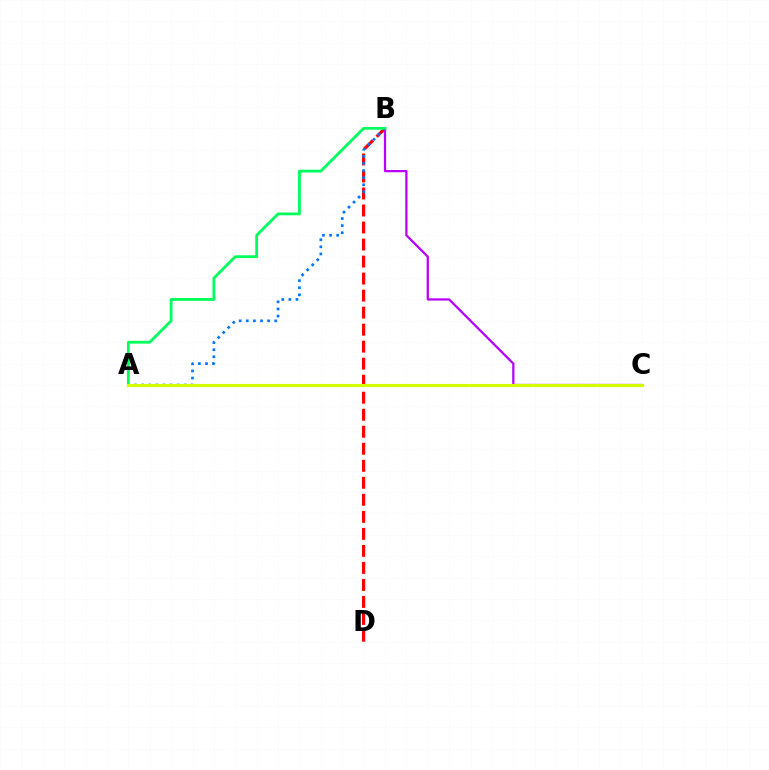{('B', 'D'): [{'color': '#ff0000', 'line_style': 'dashed', 'thickness': 2.31}], ('A', 'B'): [{'color': '#0074ff', 'line_style': 'dotted', 'thickness': 1.93}, {'color': '#00ff5c', 'line_style': 'solid', 'thickness': 2.02}], ('B', 'C'): [{'color': '#b900ff', 'line_style': 'solid', 'thickness': 1.62}], ('A', 'C'): [{'color': '#d1ff00', 'line_style': 'solid', 'thickness': 2.25}]}